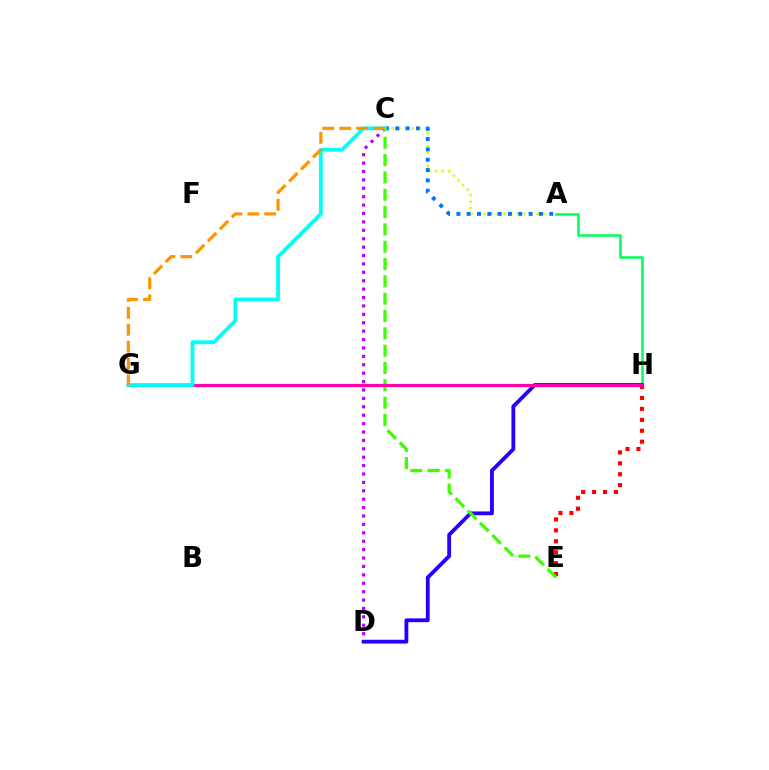{('C', 'D'): [{'color': '#b900ff', 'line_style': 'dotted', 'thickness': 2.28}], ('E', 'H'): [{'color': '#ff0000', 'line_style': 'dotted', 'thickness': 2.97}], ('A', 'C'): [{'color': '#d1ff00', 'line_style': 'dotted', 'thickness': 1.79}, {'color': '#0074ff', 'line_style': 'dotted', 'thickness': 2.8}], ('A', 'H'): [{'color': '#00ff5c', 'line_style': 'solid', 'thickness': 1.82}], ('D', 'H'): [{'color': '#2500ff', 'line_style': 'solid', 'thickness': 2.75}], ('C', 'E'): [{'color': '#3dff00', 'line_style': 'dashed', 'thickness': 2.35}], ('G', 'H'): [{'color': '#ff00ac', 'line_style': 'solid', 'thickness': 2.3}], ('C', 'G'): [{'color': '#00fff6', 'line_style': 'solid', 'thickness': 2.74}, {'color': '#ff9400', 'line_style': 'dashed', 'thickness': 2.3}]}